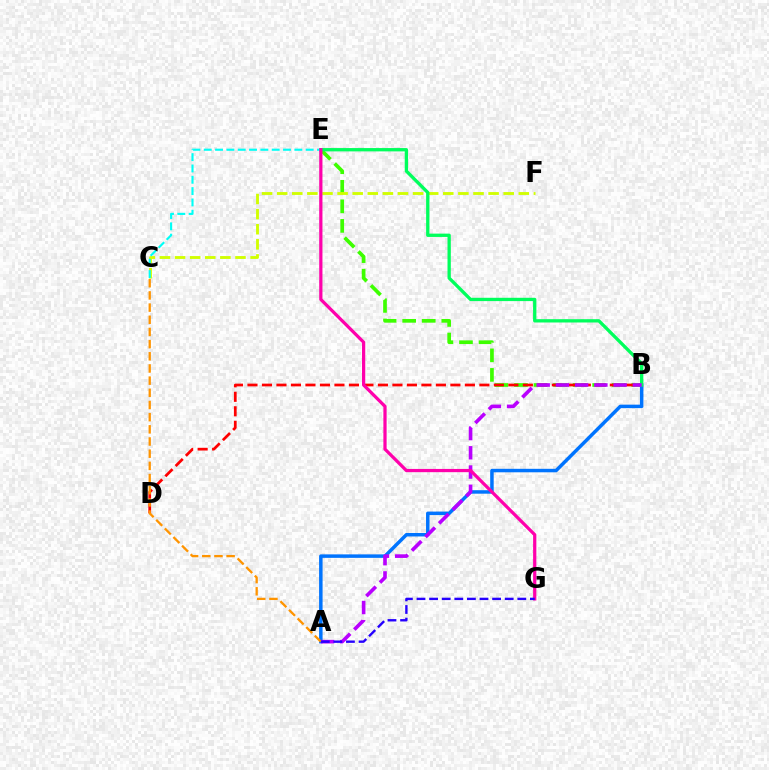{('B', 'E'): [{'color': '#3dff00', 'line_style': 'dashed', 'thickness': 2.66}, {'color': '#00ff5c', 'line_style': 'solid', 'thickness': 2.38}], ('B', 'D'): [{'color': '#ff0000', 'line_style': 'dashed', 'thickness': 1.97}], ('A', 'B'): [{'color': '#0074ff', 'line_style': 'solid', 'thickness': 2.51}, {'color': '#b900ff', 'line_style': 'dashed', 'thickness': 2.61}], ('C', 'F'): [{'color': '#d1ff00', 'line_style': 'dashed', 'thickness': 2.05}], ('A', 'C'): [{'color': '#ff9400', 'line_style': 'dashed', 'thickness': 1.65}], ('C', 'E'): [{'color': '#00fff6', 'line_style': 'dashed', 'thickness': 1.54}], ('E', 'G'): [{'color': '#ff00ac', 'line_style': 'solid', 'thickness': 2.33}], ('A', 'G'): [{'color': '#2500ff', 'line_style': 'dashed', 'thickness': 1.71}]}